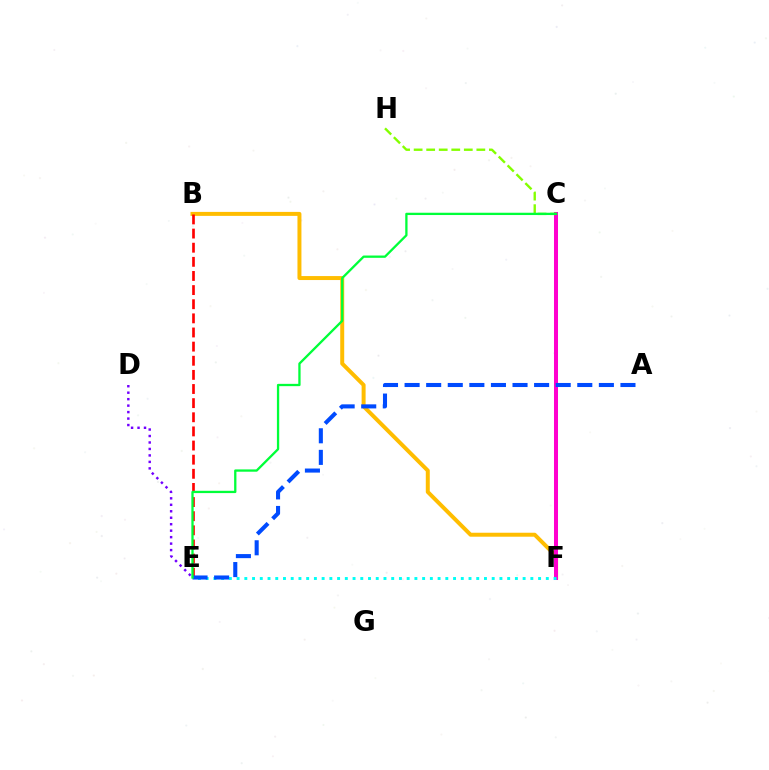{('B', 'F'): [{'color': '#ffbd00', 'line_style': 'solid', 'thickness': 2.86}], ('C', 'F'): [{'color': '#ff00cf', 'line_style': 'solid', 'thickness': 2.89}], ('E', 'F'): [{'color': '#00fff6', 'line_style': 'dotted', 'thickness': 2.1}], ('B', 'E'): [{'color': '#ff0000', 'line_style': 'dashed', 'thickness': 1.92}], ('D', 'E'): [{'color': '#7200ff', 'line_style': 'dotted', 'thickness': 1.76}], ('C', 'H'): [{'color': '#84ff00', 'line_style': 'dashed', 'thickness': 1.7}], ('A', 'E'): [{'color': '#004bff', 'line_style': 'dashed', 'thickness': 2.93}], ('C', 'E'): [{'color': '#00ff39', 'line_style': 'solid', 'thickness': 1.65}]}